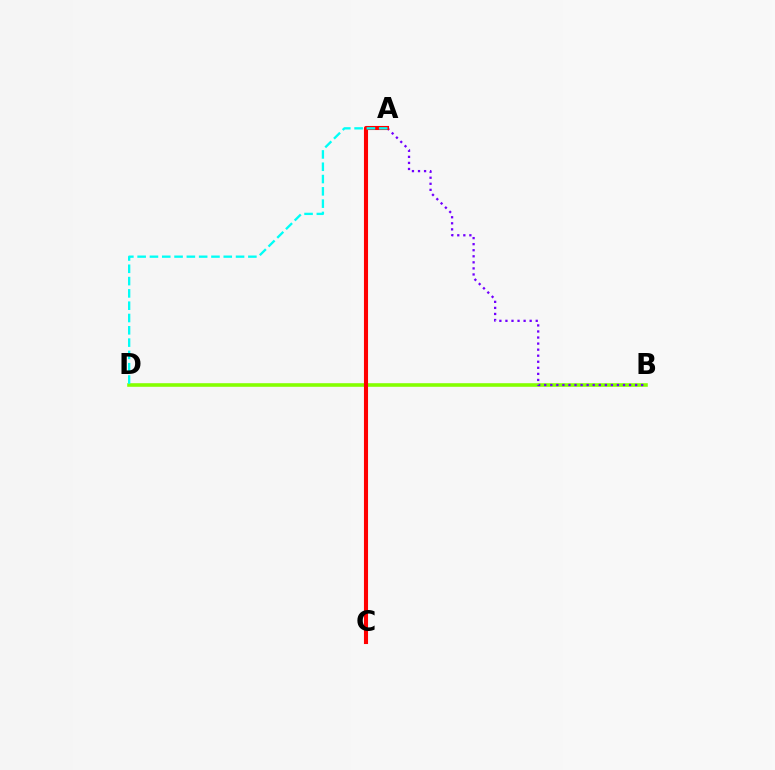{('B', 'D'): [{'color': '#84ff00', 'line_style': 'solid', 'thickness': 2.59}], ('A', 'B'): [{'color': '#7200ff', 'line_style': 'dotted', 'thickness': 1.65}], ('A', 'C'): [{'color': '#ff0000', 'line_style': 'solid', 'thickness': 2.94}], ('A', 'D'): [{'color': '#00fff6', 'line_style': 'dashed', 'thickness': 1.67}]}